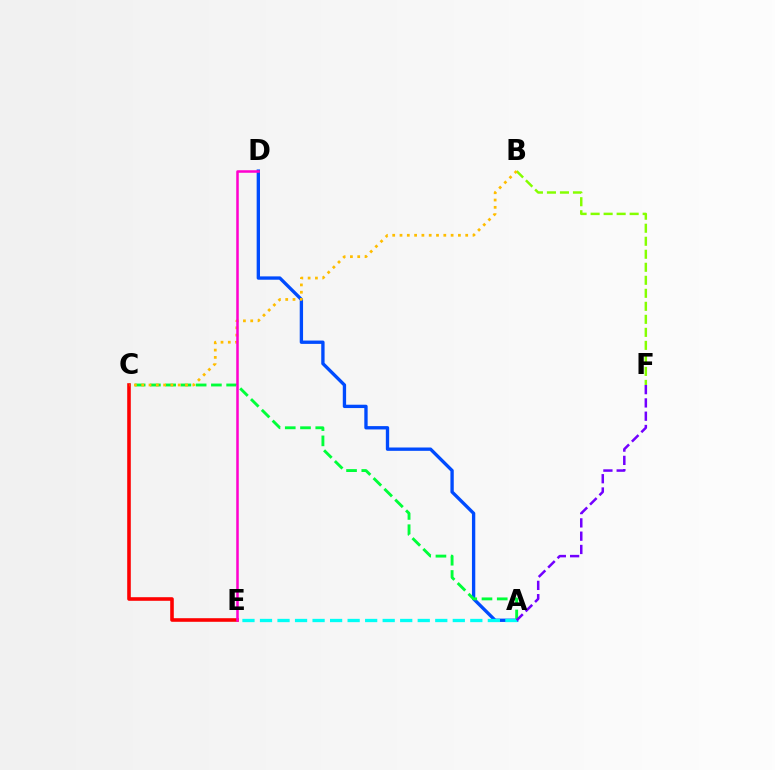{('A', 'D'): [{'color': '#004bff', 'line_style': 'solid', 'thickness': 2.4}], ('A', 'C'): [{'color': '#00ff39', 'line_style': 'dashed', 'thickness': 2.07}], ('C', 'E'): [{'color': '#ff0000', 'line_style': 'solid', 'thickness': 2.59}], ('B', 'F'): [{'color': '#84ff00', 'line_style': 'dashed', 'thickness': 1.77}], ('A', 'E'): [{'color': '#00fff6', 'line_style': 'dashed', 'thickness': 2.38}], ('A', 'F'): [{'color': '#7200ff', 'line_style': 'dashed', 'thickness': 1.8}], ('B', 'C'): [{'color': '#ffbd00', 'line_style': 'dotted', 'thickness': 1.98}], ('D', 'E'): [{'color': '#ff00cf', 'line_style': 'solid', 'thickness': 1.82}]}